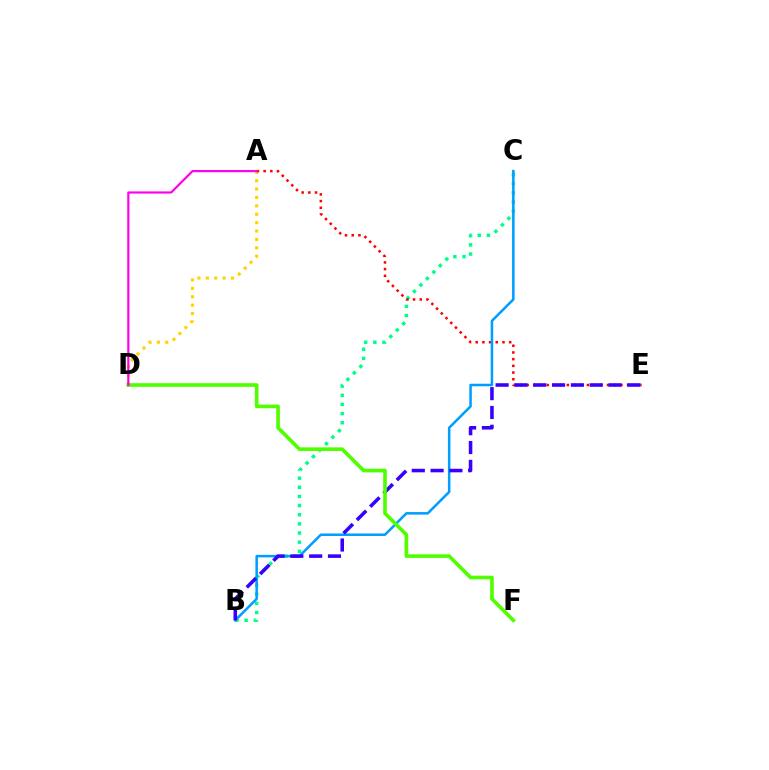{('B', 'C'): [{'color': '#00ff86', 'line_style': 'dotted', 'thickness': 2.48}, {'color': '#009eff', 'line_style': 'solid', 'thickness': 1.82}], ('A', 'D'): [{'color': '#ffd500', 'line_style': 'dotted', 'thickness': 2.28}, {'color': '#ff00ed', 'line_style': 'solid', 'thickness': 1.58}], ('A', 'E'): [{'color': '#ff0000', 'line_style': 'dotted', 'thickness': 1.82}], ('B', 'E'): [{'color': '#3700ff', 'line_style': 'dashed', 'thickness': 2.56}], ('D', 'F'): [{'color': '#4fff00', 'line_style': 'solid', 'thickness': 2.62}]}